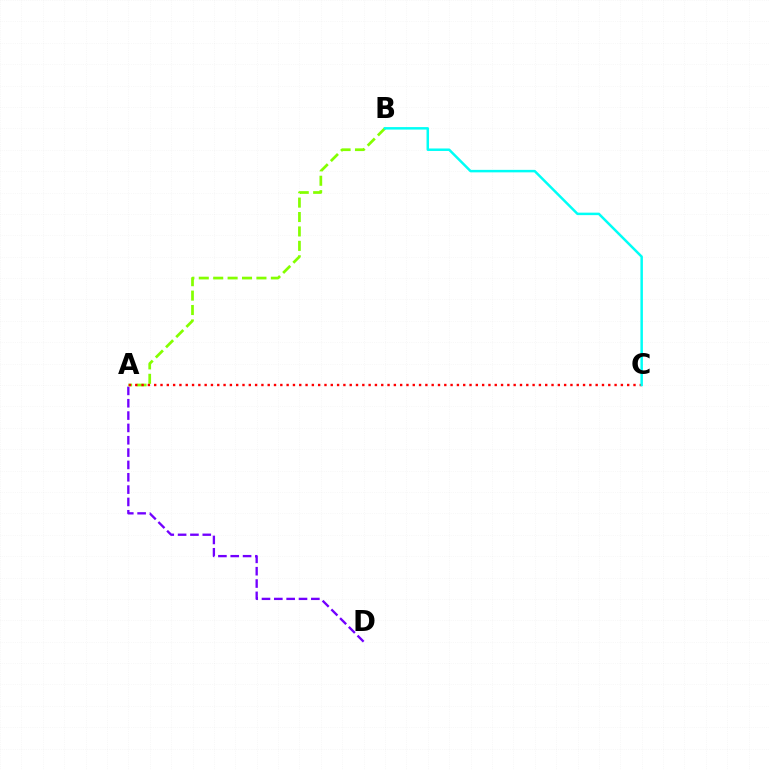{('A', 'D'): [{'color': '#7200ff', 'line_style': 'dashed', 'thickness': 1.68}], ('A', 'B'): [{'color': '#84ff00', 'line_style': 'dashed', 'thickness': 1.96}], ('A', 'C'): [{'color': '#ff0000', 'line_style': 'dotted', 'thickness': 1.71}], ('B', 'C'): [{'color': '#00fff6', 'line_style': 'solid', 'thickness': 1.79}]}